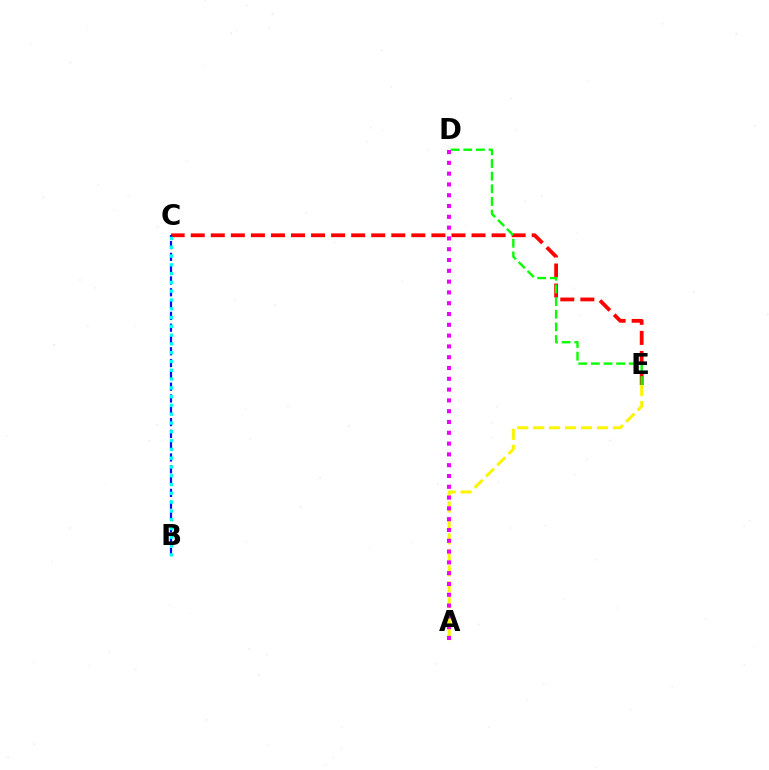{('A', 'E'): [{'color': '#fcf500', 'line_style': 'dashed', 'thickness': 2.17}], ('C', 'E'): [{'color': '#ff0000', 'line_style': 'dashed', 'thickness': 2.72}], ('D', 'E'): [{'color': '#08ff00', 'line_style': 'dashed', 'thickness': 1.72}], ('B', 'C'): [{'color': '#0010ff', 'line_style': 'dashed', 'thickness': 1.6}, {'color': '#00fff6', 'line_style': 'dotted', 'thickness': 2.39}], ('A', 'D'): [{'color': '#ee00ff', 'line_style': 'dotted', 'thickness': 2.93}]}